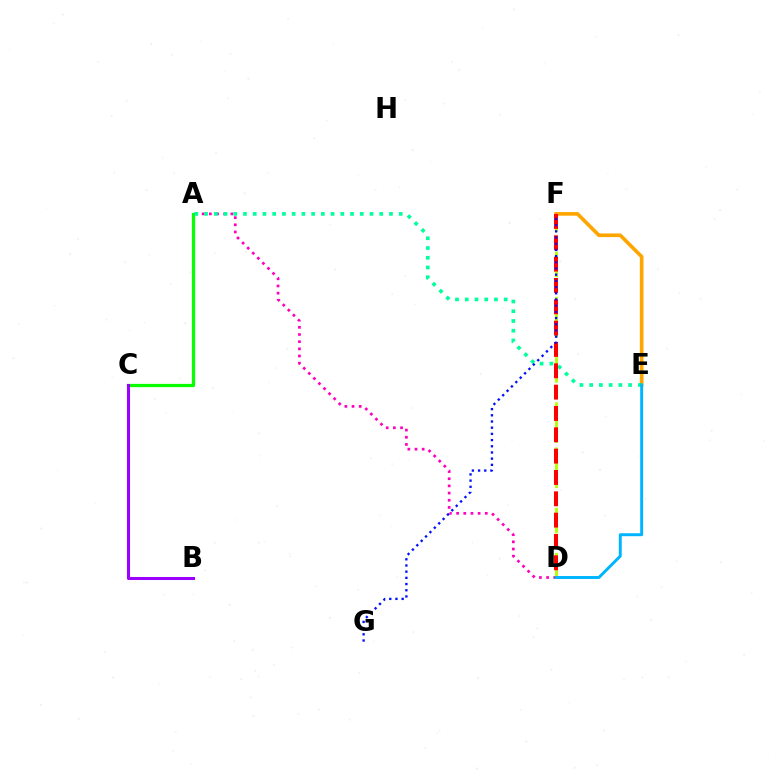{('A', 'C'): [{'color': '#08ff00', 'line_style': 'solid', 'thickness': 2.34}], ('E', 'F'): [{'color': '#ffa500', 'line_style': 'solid', 'thickness': 2.62}], ('A', 'D'): [{'color': '#ff00bd', 'line_style': 'dotted', 'thickness': 1.95}], ('D', 'F'): [{'color': '#b3ff00', 'line_style': 'dashed', 'thickness': 2.05}, {'color': '#ff0000', 'line_style': 'dashed', 'thickness': 2.9}], ('A', 'E'): [{'color': '#00ff9d', 'line_style': 'dotted', 'thickness': 2.64}], ('B', 'C'): [{'color': '#9b00ff', 'line_style': 'solid', 'thickness': 2.19}], ('D', 'E'): [{'color': '#00b5ff', 'line_style': 'solid', 'thickness': 2.12}], ('F', 'G'): [{'color': '#0010ff', 'line_style': 'dotted', 'thickness': 1.68}]}